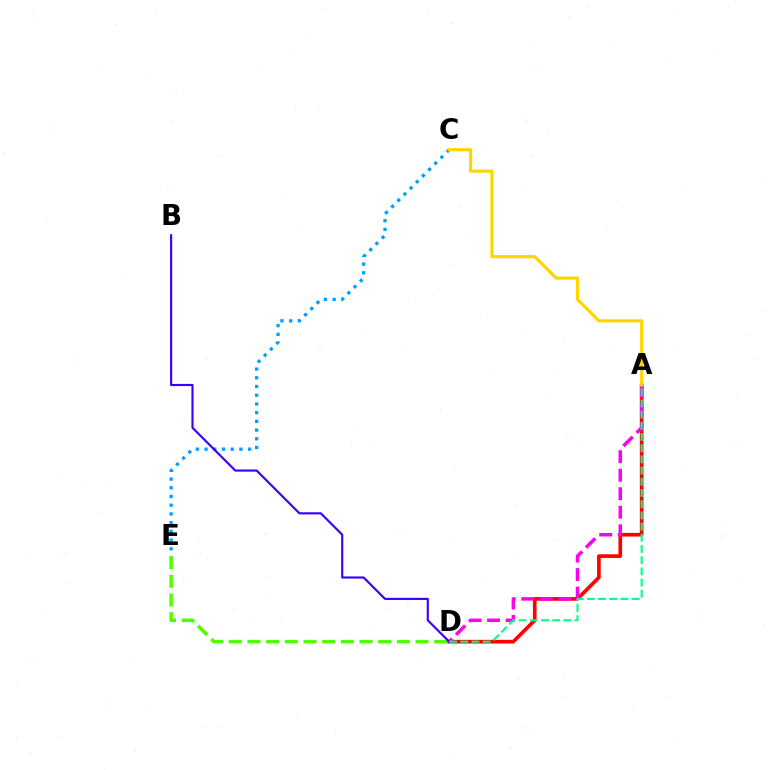{('A', 'D'): [{'color': '#ff0000', 'line_style': 'solid', 'thickness': 2.63}, {'color': '#ff00ed', 'line_style': 'dashed', 'thickness': 2.52}, {'color': '#00ff86', 'line_style': 'dashed', 'thickness': 1.52}], ('D', 'E'): [{'color': '#4fff00', 'line_style': 'dashed', 'thickness': 2.54}], ('C', 'E'): [{'color': '#009eff', 'line_style': 'dotted', 'thickness': 2.37}], ('B', 'D'): [{'color': '#3700ff', 'line_style': 'solid', 'thickness': 1.54}], ('A', 'C'): [{'color': '#ffd500', 'line_style': 'solid', 'thickness': 2.26}]}